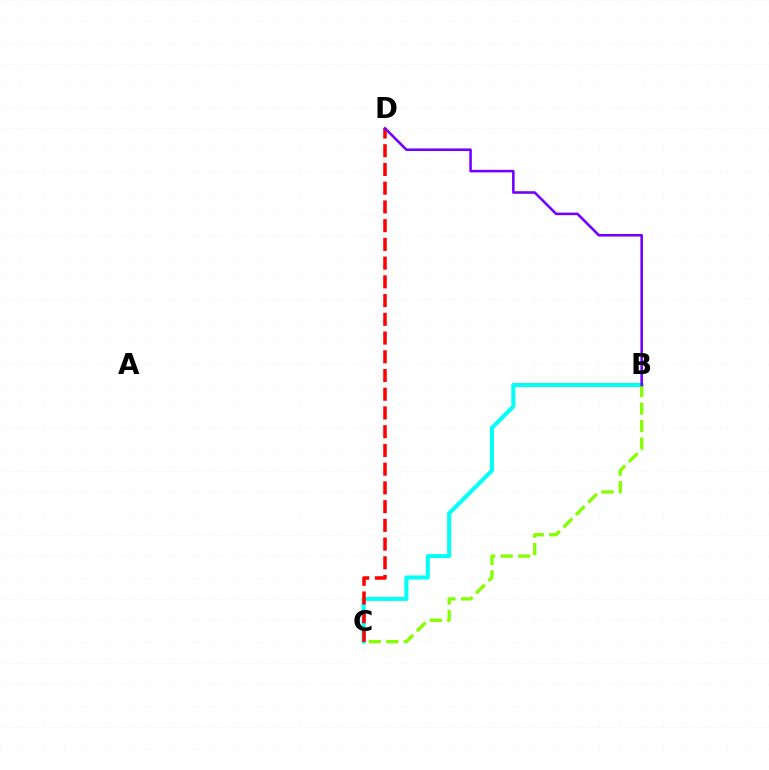{('B', 'C'): [{'color': '#00fff6', 'line_style': 'solid', 'thickness': 2.9}, {'color': '#84ff00', 'line_style': 'dashed', 'thickness': 2.38}], ('C', 'D'): [{'color': '#ff0000', 'line_style': 'dashed', 'thickness': 2.54}], ('B', 'D'): [{'color': '#7200ff', 'line_style': 'solid', 'thickness': 1.85}]}